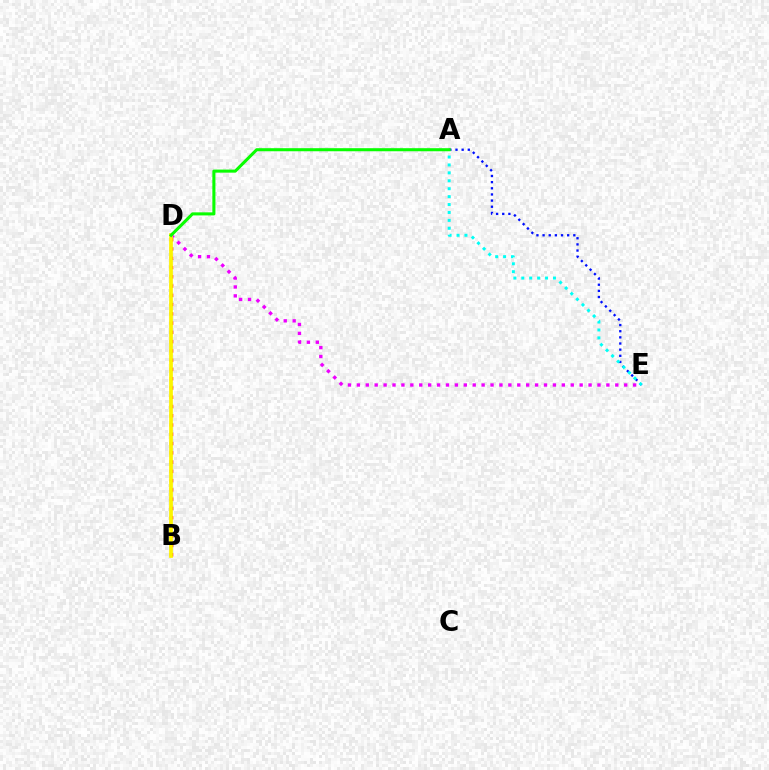{('D', 'E'): [{'color': '#ee00ff', 'line_style': 'dotted', 'thickness': 2.42}], ('A', 'E'): [{'color': '#0010ff', 'line_style': 'dotted', 'thickness': 1.67}, {'color': '#00fff6', 'line_style': 'dotted', 'thickness': 2.15}], ('B', 'D'): [{'color': '#ff0000', 'line_style': 'dotted', 'thickness': 2.52}, {'color': '#fcf500', 'line_style': 'solid', 'thickness': 2.67}], ('A', 'D'): [{'color': '#08ff00', 'line_style': 'solid', 'thickness': 2.21}]}